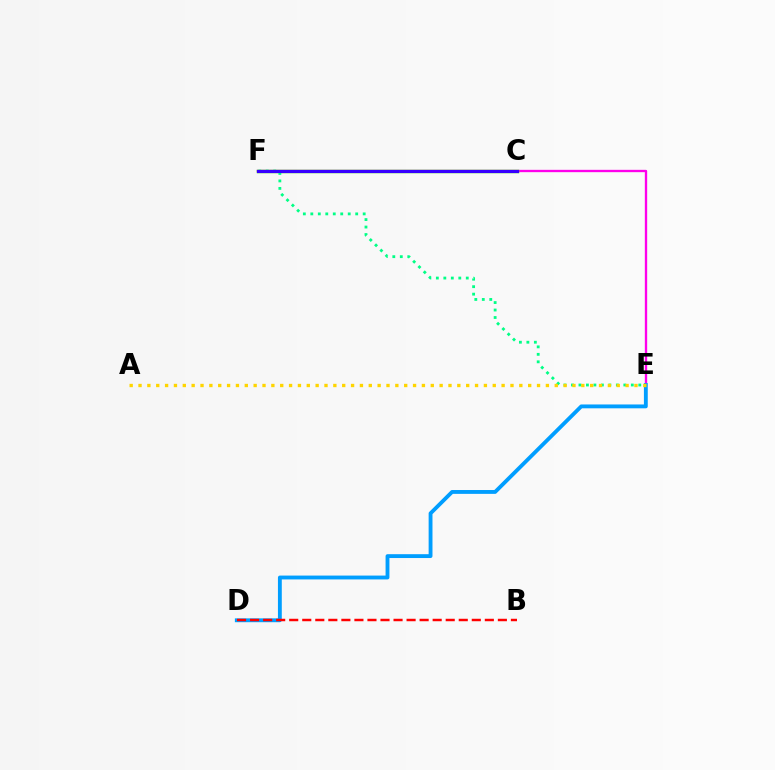{('E', 'F'): [{'color': '#ff00ed', 'line_style': 'solid', 'thickness': 1.68}, {'color': '#00ff86', 'line_style': 'dotted', 'thickness': 2.03}], ('C', 'F'): [{'color': '#4fff00', 'line_style': 'solid', 'thickness': 2.5}, {'color': '#3700ff', 'line_style': 'solid', 'thickness': 2.28}], ('D', 'E'): [{'color': '#009eff', 'line_style': 'solid', 'thickness': 2.77}], ('B', 'D'): [{'color': '#ff0000', 'line_style': 'dashed', 'thickness': 1.77}], ('A', 'E'): [{'color': '#ffd500', 'line_style': 'dotted', 'thickness': 2.41}]}